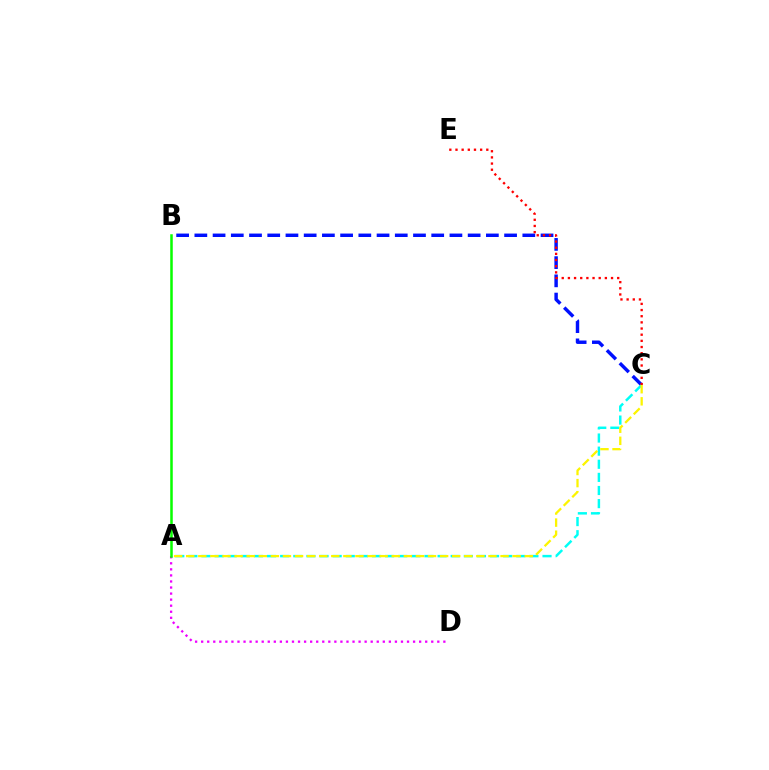{('A', 'D'): [{'color': '#ee00ff', 'line_style': 'dotted', 'thickness': 1.65}], ('B', 'C'): [{'color': '#0010ff', 'line_style': 'dashed', 'thickness': 2.48}], ('A', 'C'): [{'color': '#00fff6', 'line_style': 'dashed', 'thickness': 1.78}, {'color': '#fcf500', 'line_style': 'dashed', 'thickness': 1.64}], ('A', 'B'): [{'color': '#08ff00', 'line_style': 'solid', 'thickness': 1.82}], ('C', 'E'): [{'color': '#ff0000', 'line_style': 'dotted', 'thickness': 1.67}]}